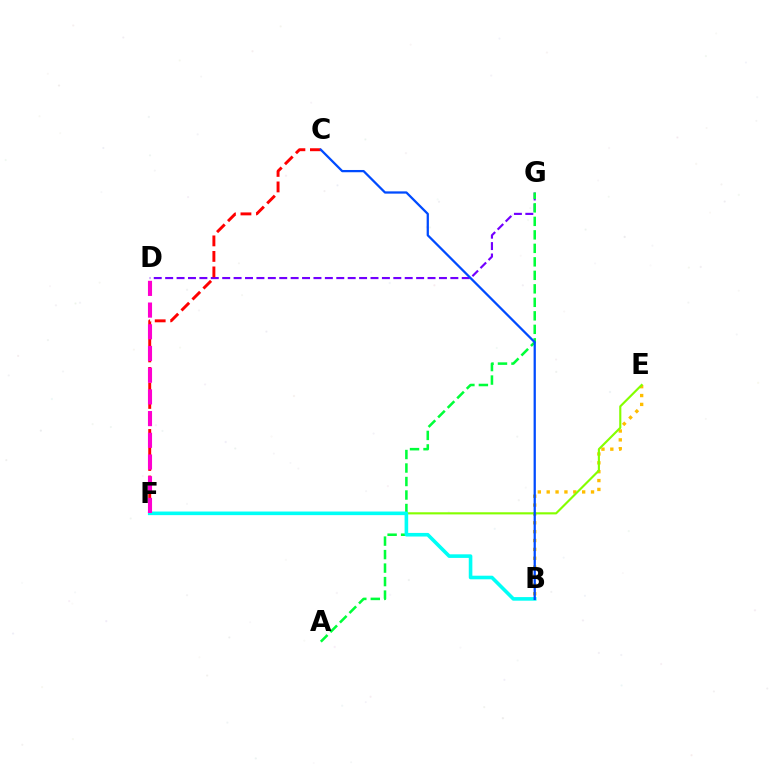{('B', 'E'): [{'color': '#ffbd00', 'line_style': 'dotted', 'thickness': 2.41}], ('D', 'G'): [{'color': '#7200ff', 'line_style': 'dashed', 'thickness': 1.55}], ('C', 'F'): [{'color': '#ff0000', 'line_style': 'dashed', 'thickness': 2.11}], ('E', 'F'): [{'color': '#84ff00', 'line_style': 'solid', 'thickness': 1.54}], ('A', 'G'): [{'color': '#00ff39', 'line_style': 'dashed', 'thickness': 1.83}], ('B', 'F'): [{'color': '#00fff6', 'line_style': 'solid', 'thickness': 2.59}], ('B', 'C'): [{'color': '#004bff', 'line_style': 'solid', 'thickness': 1.63}], ('D', 'F'): [{'color': '#ff00cf', 'line_style': 'dashed', 'thickness': 2.95}]}